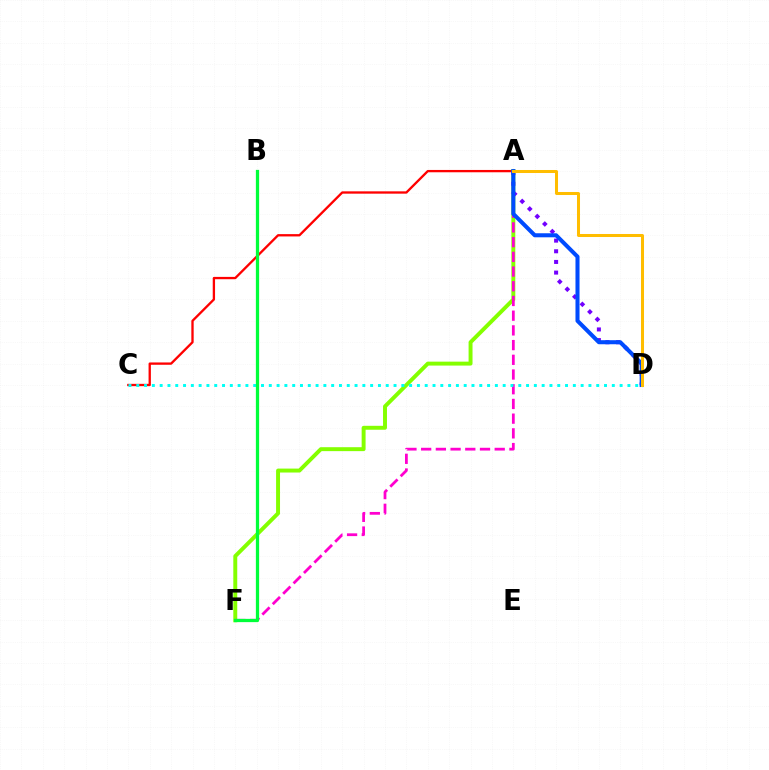{('A', 'C'): [{'color': '#ff0000', 'line_style': 'solid', 'thickness': 1.67}], ('A', 'F'): [{'color': '#84ff00', 'line_style': 'solid', 'thickness': 2.83}, {'color': '#ff00cf', 'line_style': 'dashed', 'thickness': 2.0}], ('A', 'D'): [{'color': '#7200ff', 'line_style': 'dotted', 'thickness': 2.89}, {'color': '#004bff', 'line_style': 'solid', 'thickness': 2.91}, {'color': '#ffbd00', 'line_style': 'solid', 'thickness': 2.18}], ('C', 'D'): [{'color': '#00fff6', 'line_style': 'dotted', 'thickness': 2.12}], ('B', 'F'): [{'color': '#00ff39', 'line_style': 'solid', 'thickness': 2.35}]}